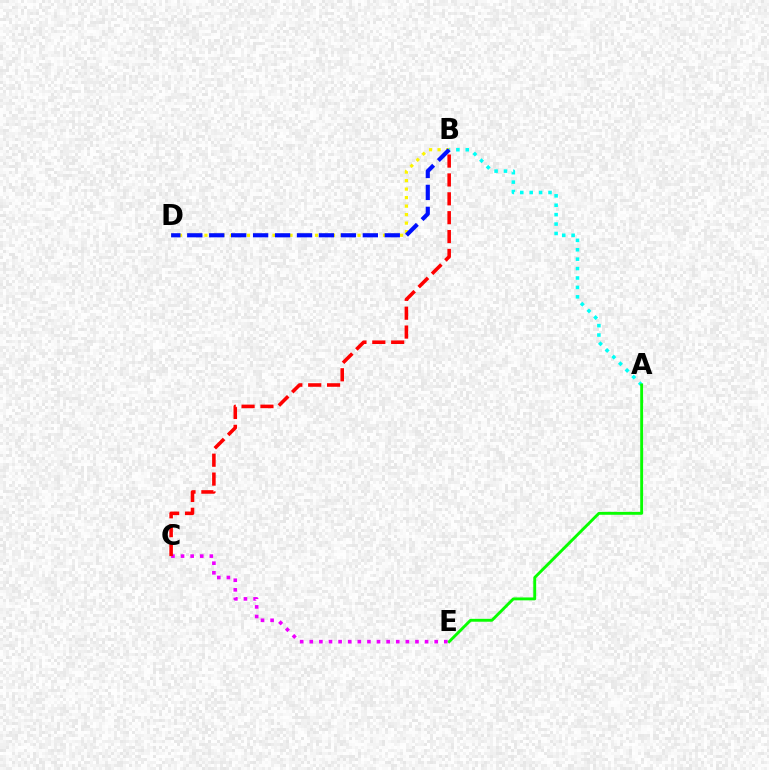{('A', 'B'): [{'color': '#00fff6', 'line_style': 'dotted', 'thickness': 2.56}], ('B', 'D'): [{'color': '#fcf500', 'line_style': 'dotted', 'thickness': 2.31}, {'color': '#0010ff', 'line_style': 'dashed', 'thickness': 2.98}], ('A', 'E'): [{'color': '#08ff00', 'line_style': 'solid', 'thickness': 2.08}], ('C', 'E'): [{'color': '#ee00ff', 'line_style': 'dotted', 'thickness': 2.61}], ('B', 'C'): [{'color': '#ff0000', 'line_style': 'dashed', 'thickness': 2.56}]}